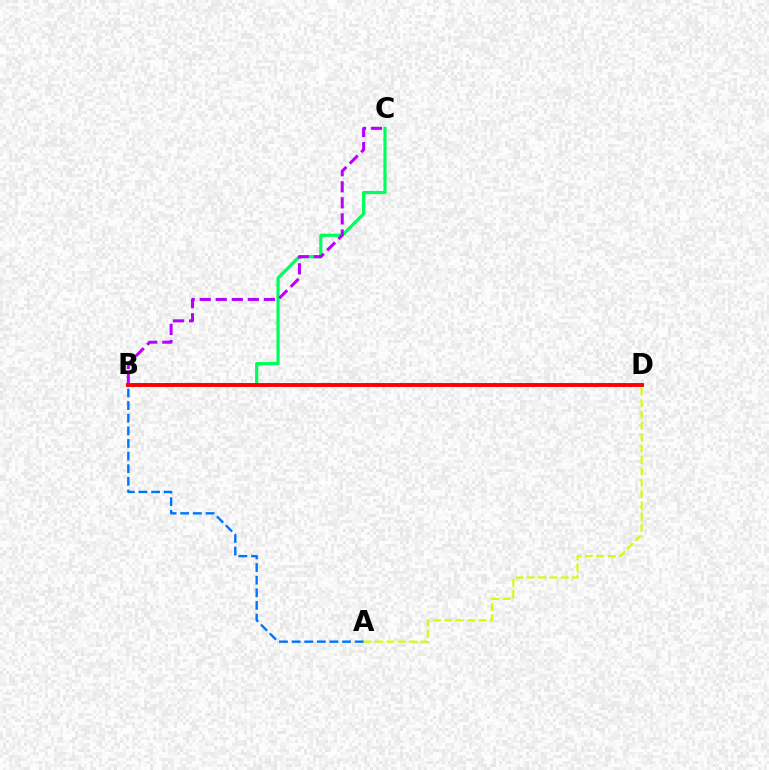{('B', 'C'): [{'color': '#00ff5c', 'line_style': 'solid', 'thickness': 2.32}, {'color': '#b900ff', 'line_style': 'dashed', 'thickness': 2.18}], ('A', 'D'): [{'color': '#d1ff00', 'line_style': 'dashed', 'thickness': 1.54}], ('A', 'B'): [{'color': '#0074ff', 'line_style': 'dashed', 'thickness': 1.72}], ('B', 'D'): [{'color': '#ff0000', 'line_style': 'solid', 'thickness': 2.81}]}